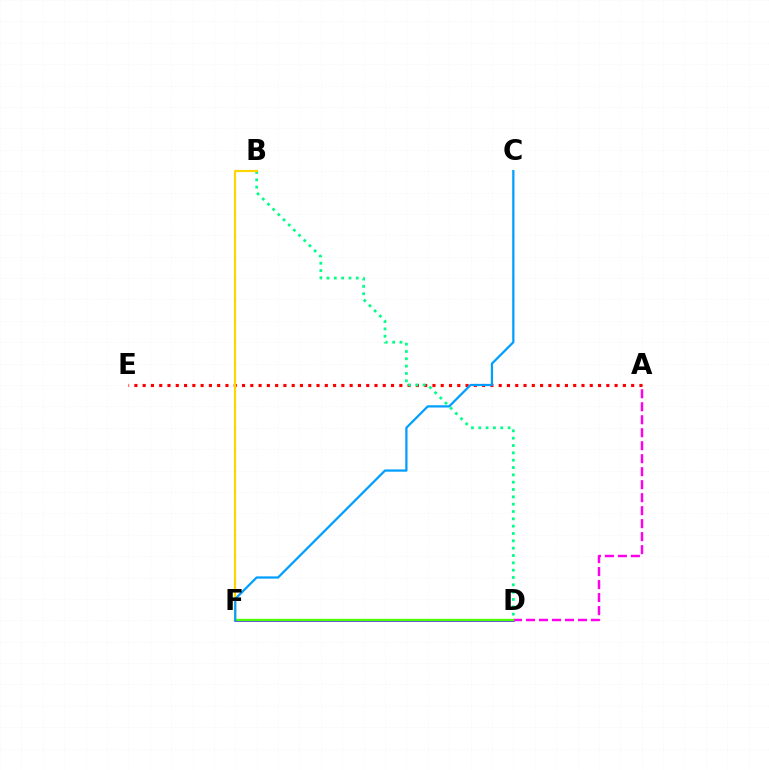{('D', 'F'): [{'color': '#3700ff', 'line_style': 'solid', 'thickness': 1.8}, {'color': '#4fff00', 'line_style': 'solid', 'thickness': 1.68}], ('A', 'D'): [{'color': '#ff00ed', 'line_style': 'dashed', 'thickness': 1.76}], ('A', 'E'): [{'color': '#ff0000', 'line_style': 'dotted', 'thickness': 2.25}], ('B', 'D'): [{'color': '#00ff86', 'line_style': 'dotted', 'thickness': 1.99}], ('B', 'F'): [{'color': '#ffd500', 'line_style': 'solid', 'thickness': 1.55}], ('C', 'F'): [{'color': '#009eff', 'line_style': 'solid', 'thickness': 1.61}]}